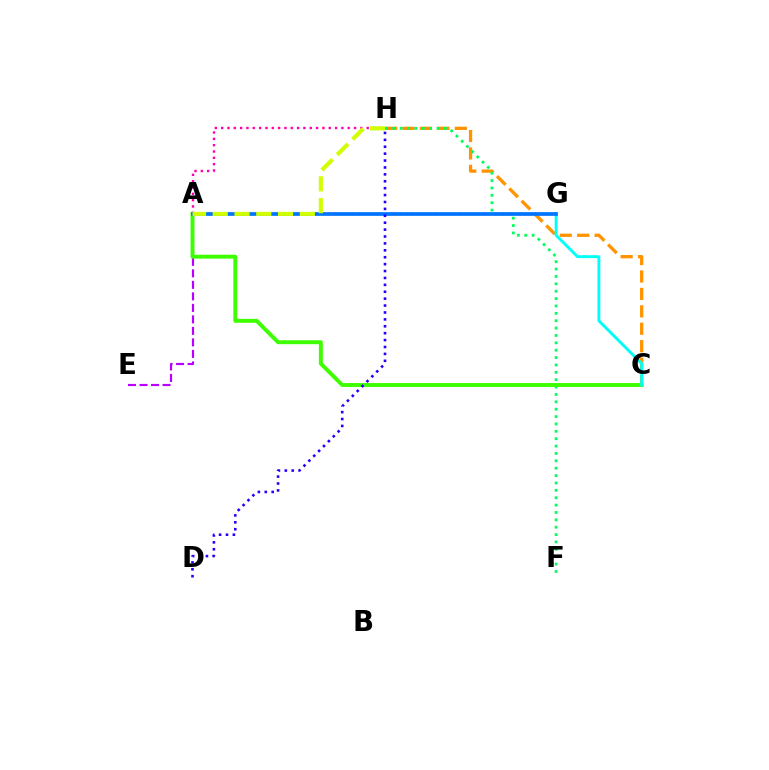{('A', 'E'): [{'color': '#b900ff', 'line_style': 'dashed', 'thickness': 1.56}], ('A', 'G'): [{'color': '#ff0000', 'line_style': 'dotted', 'thickness': 1.61}, {'color': '#0074ff', 'line_style': 'solid', 'thickness': 2.66}], ('A', 'H'): [{'color': '#ff00ac', 'line_style': 'dotted', 'thickness': 1.72}, {'color': '#d1ff00', 'line_style': 'dashed', 'thickness': 2.96}], ('C', 'H'): [{'color': '#ff9400', 'line_style': 'dashed', 'thickness': 2.37}], ('F', 'H'): [{'color': '#00ff5c', 'line_style': 'dotted', 'thickness': 2.0}], ('A', 'C'): [{'color': '#3dff00', 'line_style': 'solid', 'thickness': 2.81}], ('C', 'G'): [{'color': '#00fff6', 'line_style': 'solid', 'thickness': 2.09}], ('D', 'H'): [{'color': '#2500ff', 'line_style': 'dotted', 'thickness': 1.88}]}